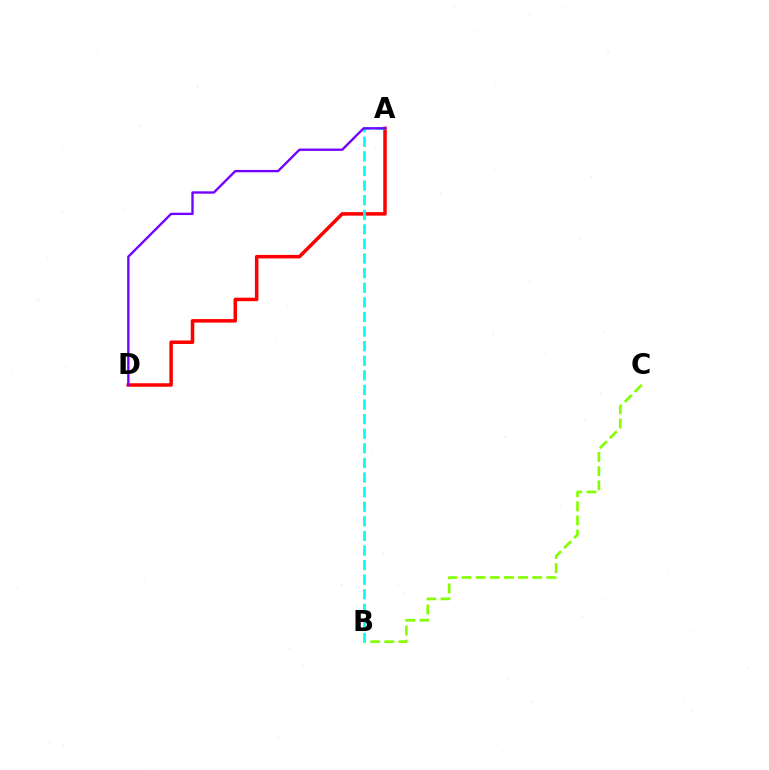{('A', 'D'): [{'color': '#ff0000', 'line_style': 'solid', 'thickness': 2.53}, {'color': '#7200ff', 'line_style': 'solid', 'thickness': 1.68}], ('B', 'C'): [{'color': '#84ff00', 'line_style': 'dashed', 'thickness': 1.92}], ('A', 'B'): [{'color': '#00fff6', 'line_style': 'dashed', 'thickness': 1.98}]}